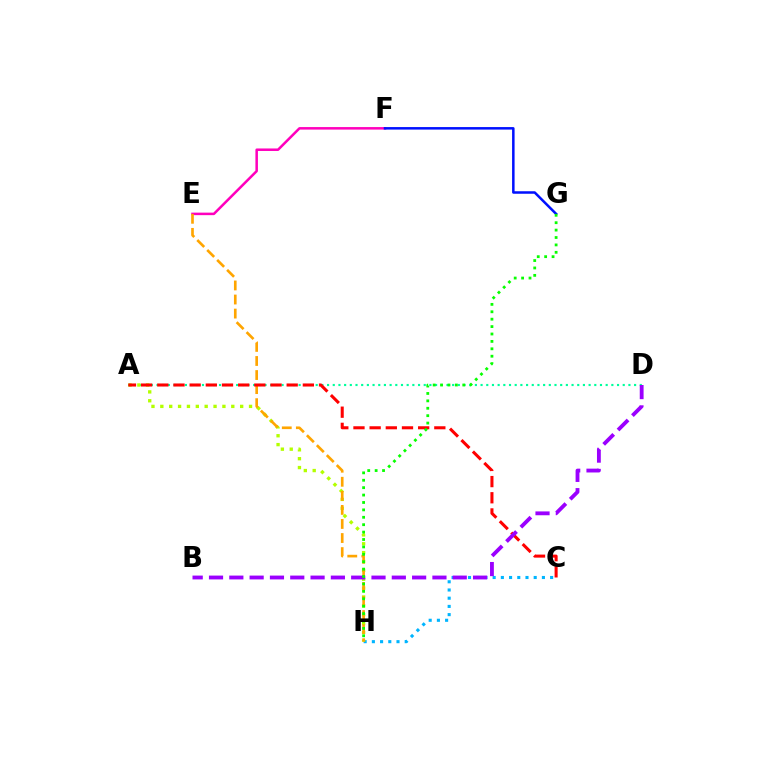{('E', 'F'): [{'color': '#ff00bd', 'line_style': 'solid', 'thickness': 1.81}], ('C', 'H'): [{'color': '#00b5ff', 'line_style': 'dotted', 'thickness': 2.23}], ('F', 'G'): [{'color': '#0010ff', 'line_style': 'solid', 'thickness': 1.81}], ('A', 'D'): [{'color': '#00ff9d', 'line_style': 'dotted', 'thickness': 1.54}], ('A', 'H'): [{'color': '#b3ff00', 'line_style': 'dotted', 'thickness': 2.41}], ('E', 'H'): [{'color': '#ffa500', 'line_style': 'dashed', 'thickness': 1.91}], ('A', 'C'): [{'color': '#ff0000', 'line_style': 'dashed', 'thickness': 2.2}], ('B', 'D'): [{'color': '#9b00ff', 'line_style': 'dashed', 'thickness': 2.76}], ('G', 'H'): [{'color': '#08ff00', 'line_style': 'dotted', 'thickness': 2.01}]}